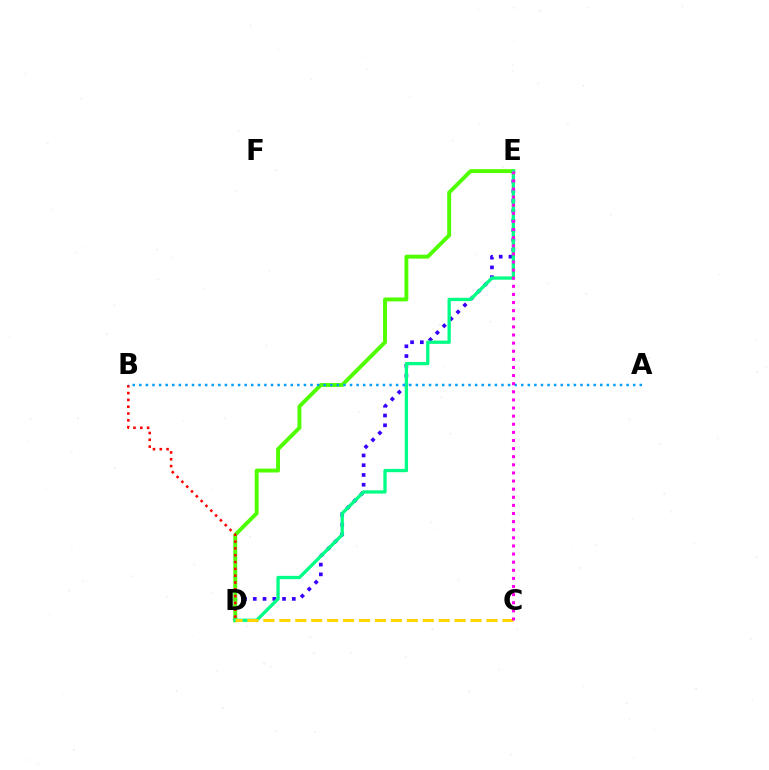{('D', 'E'): [{'color': '#3700ff', 'line_style': 'dotted', 'thickness': 2.65}, {'color': '#4fff00', 'line_style': 'solid', 'thickness': 2.81}, {'color': '#00ff86', 'line_style': 'solid', 'thickness': 2.38}], ('B', 'D'): [{'color': '#ff0000', 'line_style': 'dotted', 'thickness': 1.85}], ('C', 'D'): [{'color': '#ffd500', 'line_style': 'dashed', 'thickness': 2.16}], ('A', 'B'): [{'color': '#009eff', 'line_style': 'dotted', 'thickness': 1.79}], ('C', 'E'): [{'color': '#ff00ed', 'line_style': 'dotted', 'thickness': 2.2}]}